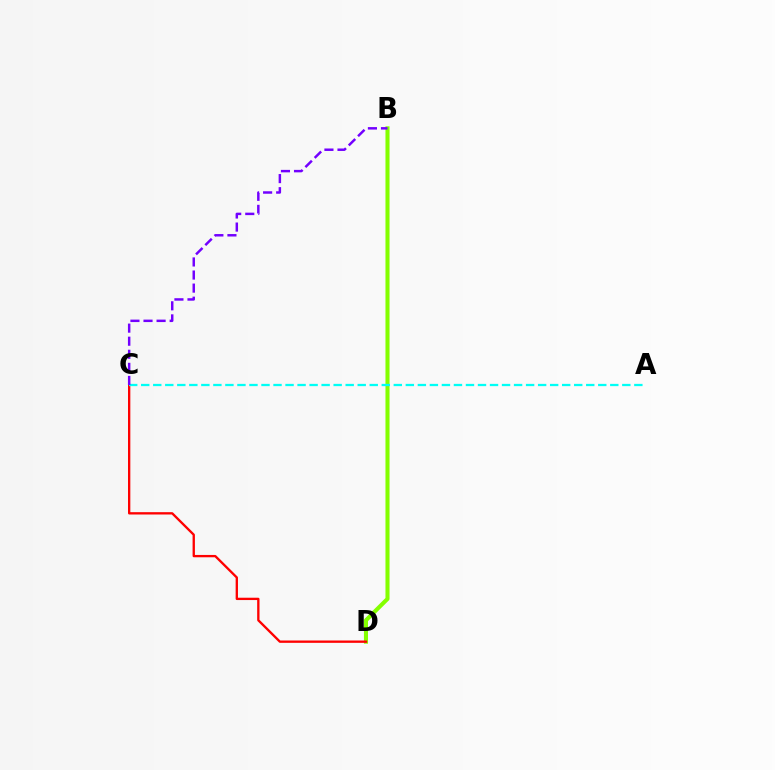{('B', 'D'): [{'color': '#84ff00', 'line_style': 'solid', 'thickness': 2.93}], ('C', 'D'): [{'color': '#ff0000', 'line_style': 'solid', 'thickness': 1.68}], ('A', 'C'): [{'color': '#00fff6', 'line_style': 'dashed', 'thickness': 1.63}], ('B', 'C'): [{'color': '#7200ff', 'line_style': 'dashed', 'thickness': 1.78}]}